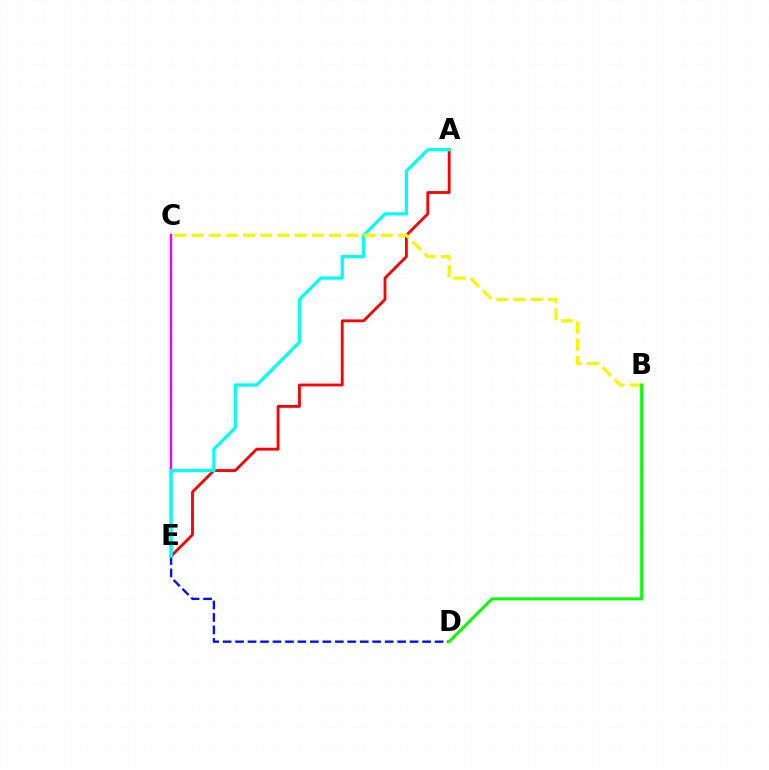{('A', 'E'): [{'color': '#ff0000', 'line_style': 'solid', 'thickness': 2.03}, {'color': '#00fff6', 'line_style': 'solid', 'thickness': 2.34}], ('D', 'E'): [{'color': '#0010ff', 'line_style': 'dashed', 'thickness': 1.69}], ('C', 'E'): [{'color': '#ee00ff', 'line_style': 'solid', 'thickness': 1.76}], ('B', 'C'): [{'color': '#fcf500', 'line_style': 'dashed', 'thickness': 2.34}], ('B', 'D'): [{'color': '#08ff00', 'line_style': 'solid', 'thickness': 2.16}]}